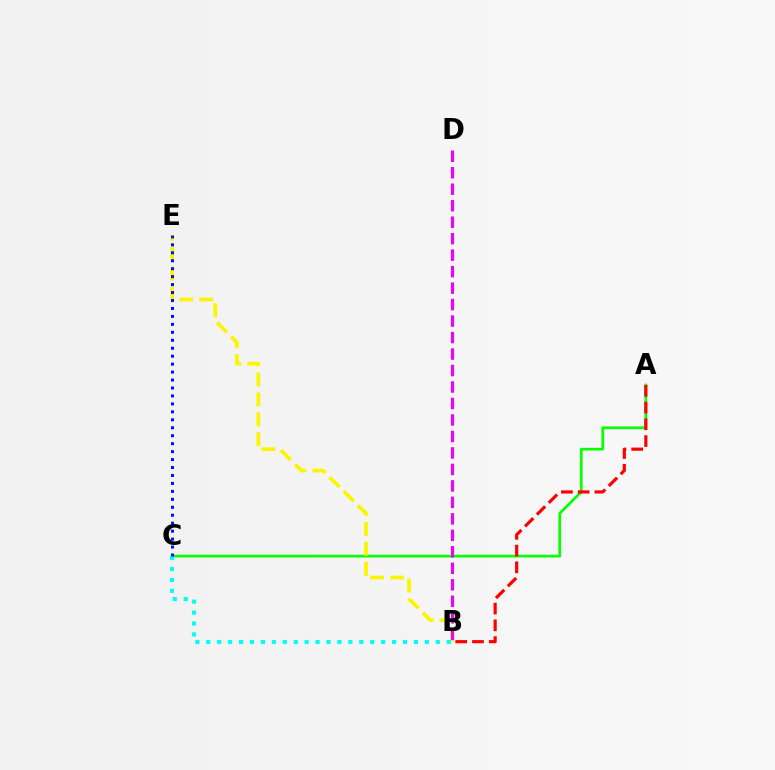{('A', 'C'): [{'color': '#08ff00', 'line_style': 'solid', 'thickness': 1.95}], ('B', 'E'): [{'color': '#fcf500', 'line_style': 'dashed', 'thickness': 2.71}], ('A', 'B'): [{'color': '#ff0000', 'line_style': 'dashed', 'thickness': 2.27}], ('B', 'C'): [{'color': '#00fff6', 'line_style': 'dotted', 'thickness': 2.97}], ('B', 'D'): [{'color': '#ee00ff', 'line_style': 'dashed', 'thickness': 2.24}], ('C', 'E'): [{'color': '#0010ff', 'line_style': 'dotted', 'thickness': 2.16}]}